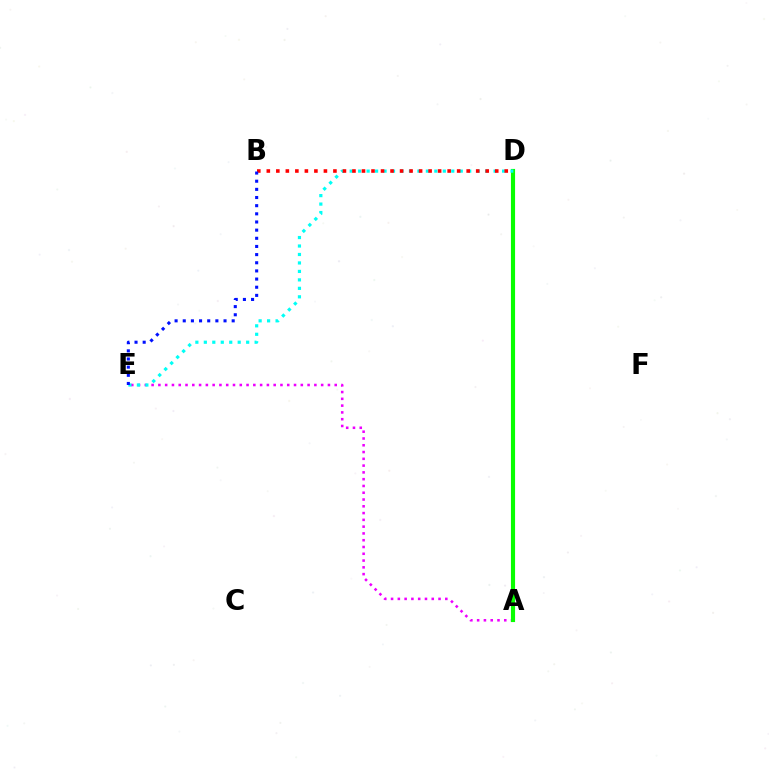{('A', 'D'): [{'color': '#fcf500', 'line_style': 'dashed', 'thickness': 1.5}, {'color': '#08ff00', 'line_style': 'solid', 'thickness': 2.98}], ('A', 'E'): [{'color': '#ee00ff', 'line_style': 'dotted', 'thickness': 1.84}], ('D', 'E'): [{'color': '#00fff6', 'line_style': 'dotted', 'thickness': 2.3}], ('B', 'D'): [{'color': '#ff0000', 'line_style': 'dotted', 'thickness': 2.59}], ('B', 'E'): [{'color': '#0010ff', 'line_style': 'dotted', 'thickness': 2.22}]}